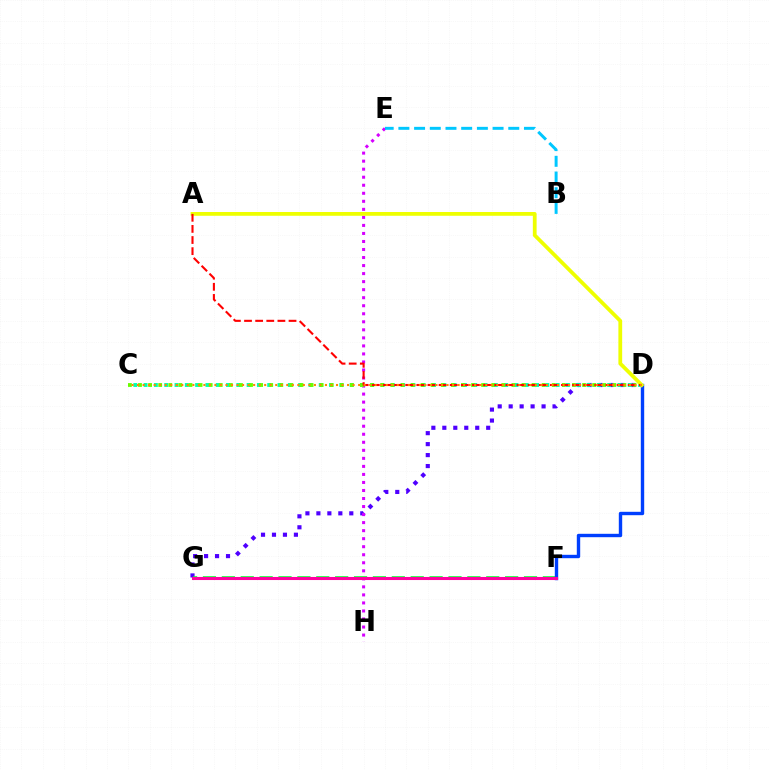{('D', 'G'): [{'color': '#4f00ff', 'line_style': 'dotted', 'thickness': 2.98}], ('C', 'D'): [{'color': '#00ffaf', 'line_style': 'dotted', 'thickness': 2.8}, {'color': '#66ff00', 'line_style': 'dotted', 'thickness': 2.74}, {'color': '#ff8800', 'line_style': 'dotted', 'thickness': 1.5}], ('E', 'H'): [{'color': '#d600ff', 'line_style': 'dotted', 'thickness': 2.18}], ('F', 'G'): [{'color': '#00ff27', 'line_style': 'dashed', 'thickness': 2.57}, {'color': '#ff00a0', 'line_style': 'solid', 'thickness': 2.21}], ('D', 'F'): [{'color': '#003fff', 'line_style': 'solid', 'thickness': 2.44}], ('B', 'E'): [{'color': '#00c7ff', 'line_style': 'dashed', 'thickness': 2.13}], ('A', 'D'): [{'color': '#eeff00', 'line_style': 'solid', 'thickness': 2.72}, {'color': '#ff0000', 'line_style': 'dashed', 'thickness': 1.51}]}